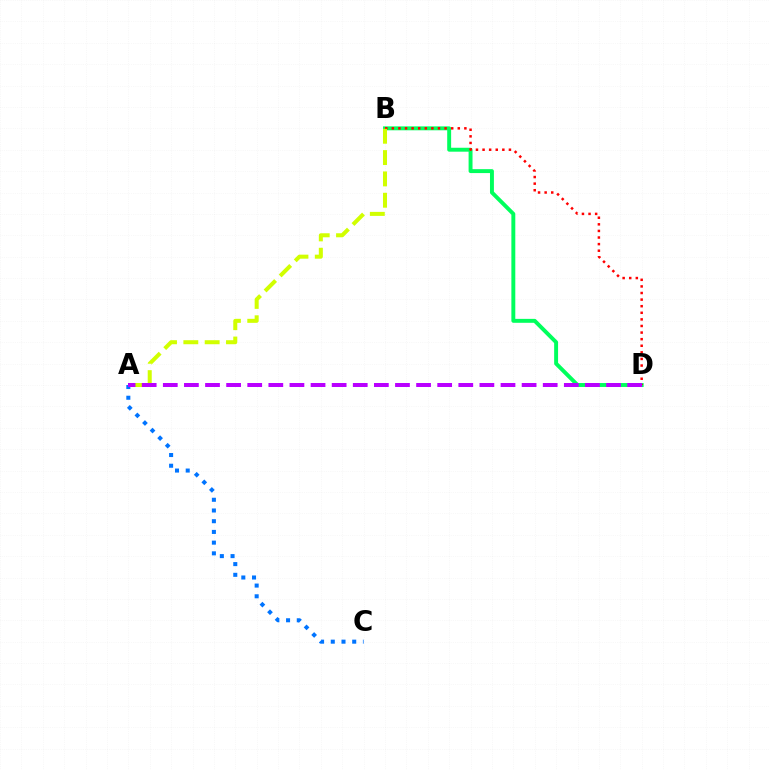{('B', 'D'): [{'color': '#00ff5c', 'line_style': 'solid', 'thickness': 2.83}, {'color': '#ff0000', 'line_style': 'dotted', 'thickness': 1.79}], ('A', 'C'): [{'color': '#0074ff', 'line_style': 'dotted', 'thickness': 2.91}], ('A', 'B'): [{'color': '#d1ff00', 'line_style': 'dashed', 'thickness': 2.9}], ('A', 'D'): [{'color': '#b900ff', 'line_style': 'dashed', 'thickness': 2.87}]}